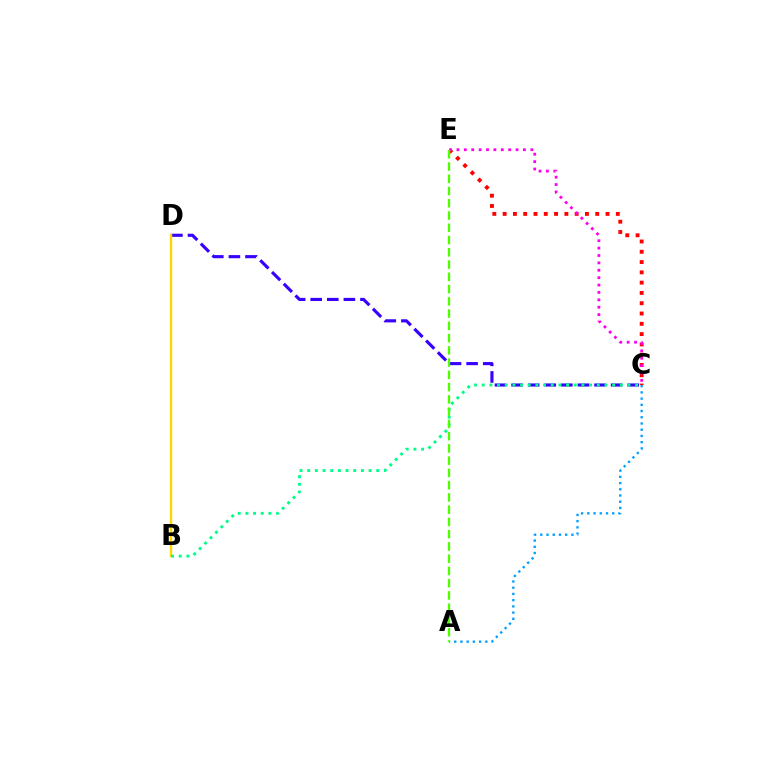{('C', 'D'): [{'color': '#3700ff', 'line_style': 'dashed', 'thickness': 2.25}], ('B', 'D'): [{'color': '#ffd500', 'line_style': 'solid', 'thickness': 1.74}], ('A', 'C'): [{'color': '#009eff', 'line_style': 'dotted', 'thickness': 1.69}], ('B', 'C'): [{'color': '#00ff86', 'line_style': 'dotted', 'thickness': 2.08}], ('C', 'E'): [{'color': '#ff0000', 'line_style': 'dotted', 'thickness': 2.8}, {'color': '#ff00ed', 'line_style': 'dotted', 'thickness': 2.01}], ('A', 'E'): [{'color': '#4fff00', 'line_style': 'dashed', 'thickness': 1.66}]}